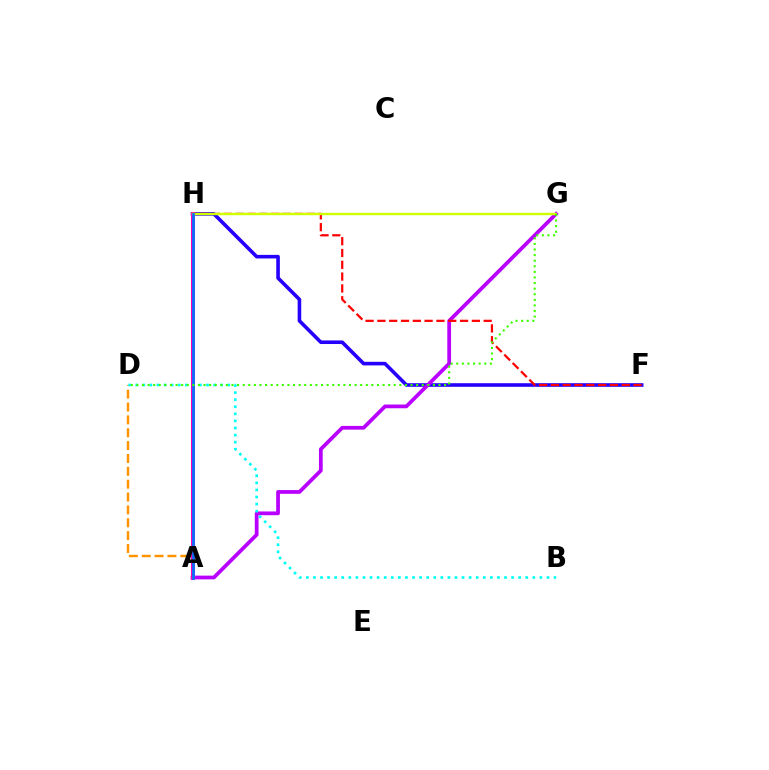{('F', 'H'): [{'color': '#2500ff', 'line_style': 'solid', 'thickness': 2.59}, {'color': '#ff0000', 'line_style': 'dashed', 'thickness': 1.6}], ('A', 'H'): [{'color': '#00ff5c', 'line_style': 'dotted', 'thickness': 2.02}, {'color': '#ff00ac', 'line_style': 'solid', 'thickness': 2.9}, {'color': '#0074ff', 'line_style': 'solid', 'thickness': 1.93}], ('A', 'G'): [{'color': '#b900ff', 'line_style': 'solid', 'thickness': 2.7}], ('A', 'D'): [{'color': '#ff9400', 'line_style': 'dashed', 'thickness': 1.75}], ('B', 'D'): [{'color': '#00fff6', 'line_style': 'dotted', 'thickness': 1.92}], ('G', 'H'): [{'color': '#d1ff00', 'line_style': 'solid', 'thickness': 1.74}], ('D', 'G'): [{'color': '#3dff00', 'line_style': 'dotted', 'thickness': 1.52}]}